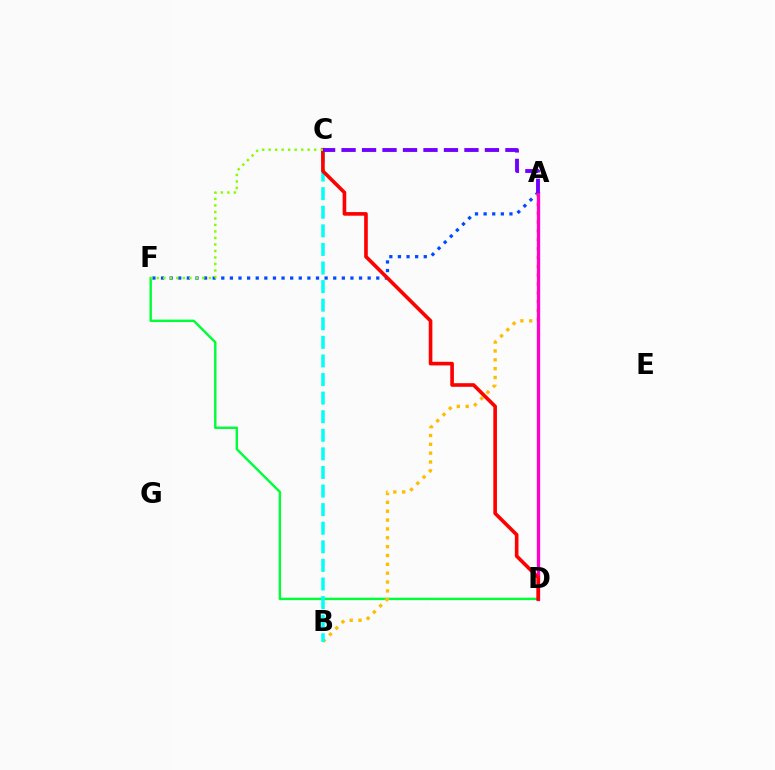{('A', 'F'): [{'color': '#004bff', 'line_style': 'dotted', 'thickness': 2.34}], ('D', 'F'): [{'color': '#00ff39', 'line_style': 'solid', 'thickness': 1.75}], ('A', 'B'): [{'color': '#ffbd00', 'line_style': 'dotted', 'thickness': 2.41}], ('B', 'C'): [{'color': '#00fff6', 'line_style': 'dashed', 'thickness': 2.52}], ('A', 'D'): [{'color': '#ff00cf', 'line_style': 'solid', 'thickness': 2.39}], ('C', 'D'): [{'color': '#ff0000', 'line_style': 'solid', 'thickness': 2.61}], ('C', 'F'): [{'color': '#84ff00', 'line_style': 'dotted', 'thickness': 1.77}], ('A', 'C'): [{'color': '#7200ff', 'line_style': 'dashed', 'thickness': 2.78}]}